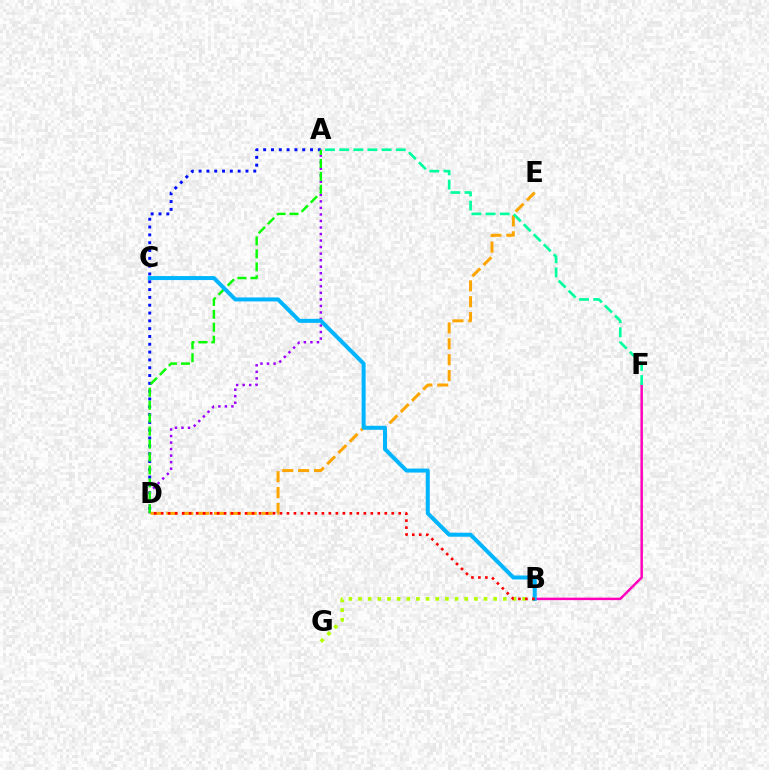{('B', 'G'): [{'color': '#b3ff00', 'line_style': 'dotted', 'thickness': 2.62}], ('B', 'F'): [{'color': '#ff00bd', 'line_style': 'solid', 'thickness': 1.79}], ('A', 'D'): [{'color': '#0010ff', 'line_style': 'dotted', 'thickness': 2.12}, {'color': '#9b00ff', 'line_style': 'dotted', 'thickness': 1.78}, {'color': '#08ff00', 'line_style': 'dashed', 'thickness': 1.76}], ('D', 'E'): [{'color': '#ffa500', 'line_style': 'dashed', 'thickness': 2.16}], ('A', 'F'): [{'color': '#00ff9d', 'line_style': 'dashed', 'thickness': 1.92}], ('B', 'C'): [{'color': '#00b5ff', 'line_style': 'solid', 'thickness': 2.88}], ('B', 'D'): [{'color': '#ff0000', 'line_style': 'dotted', 'thickness': 1.9}]}